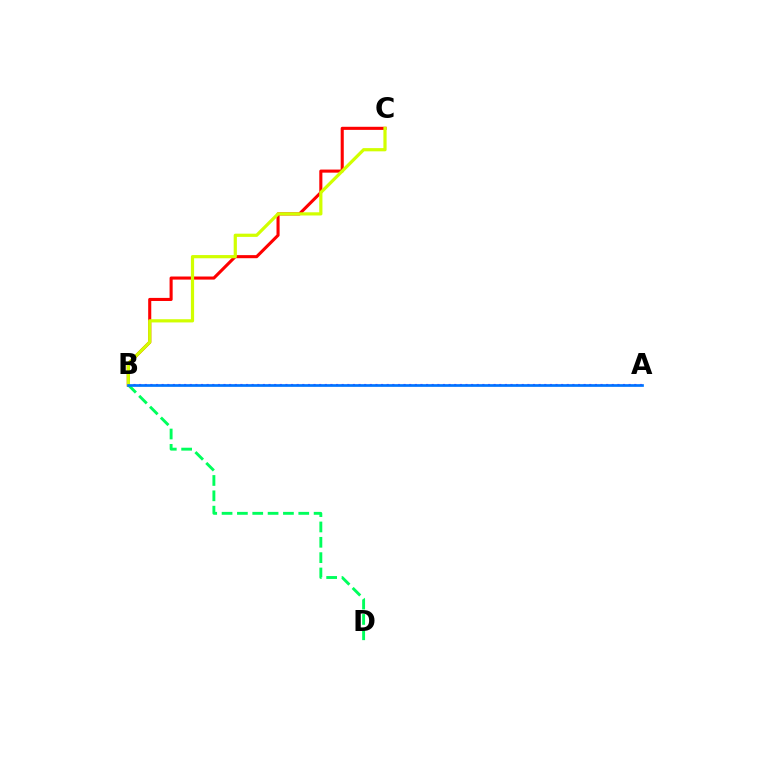{('A', 'B'): [{'color': '#b900ff', 'line_style': 'dotted', 'thickness': 1.53}, {'color': '#0074ff', 'line_style': 'solid', 'thickness': 1.94}], ('B', 'D'): [{'color': '#00ff5c', 'line_style': 'dashed', 'thickness': 2.08}], ('B', 'C'): [{'color': '#ff0000', 'line_style': 'solid', 'thickness': 2.22}, {'color': '#d1ff00', 'line_style': 'solid', 'thickness': 2.31}]}